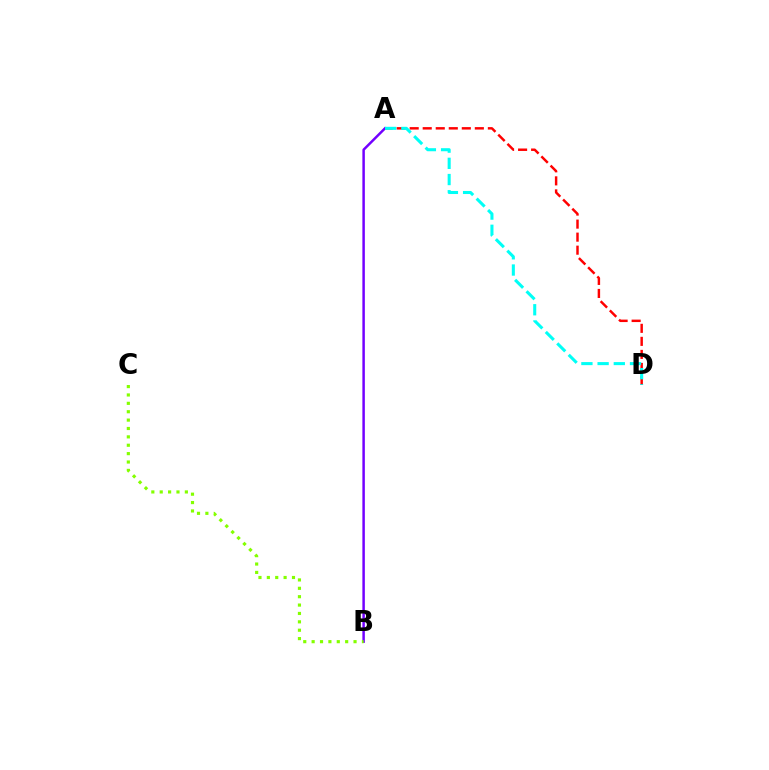{('A', 'D'): [{'color': '#ff0000', 'line_style': 'dashed', 'thickness': 1.77}, {'color': '#00fff6', 'line_style': 'dashed', 'thickness': 2.2}], ('A', 'B'): [{'color': '#7200ff', 'line_style': 'solid', 'thickness': 1.79}], ('B', 'C'): [{'color': '#84ff00', 'line_style': 'dotted', 'thickness': 2.28}]}